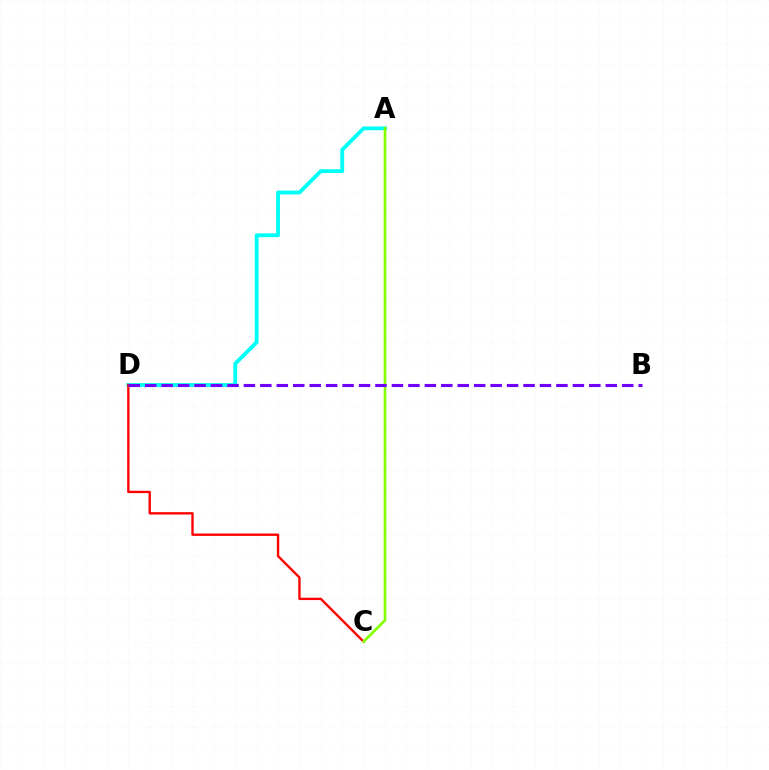{('A', 'D'): [{'color': '#00fff6', 'line_style': 'solid', 'thickness': 2.76}], ('C', 'D'): [{'color': '#ff0000', 'line_style': 'solid', 'thickness': 1.7}], ('A', 'C'): [{'color': '#84ff00', 'line_style': 'solid', 'thickness': 1.94}], ('B', 'D'): [{'color': '#7200ff', 'line_style': 'dashed', 'thickness': 2.23}]}